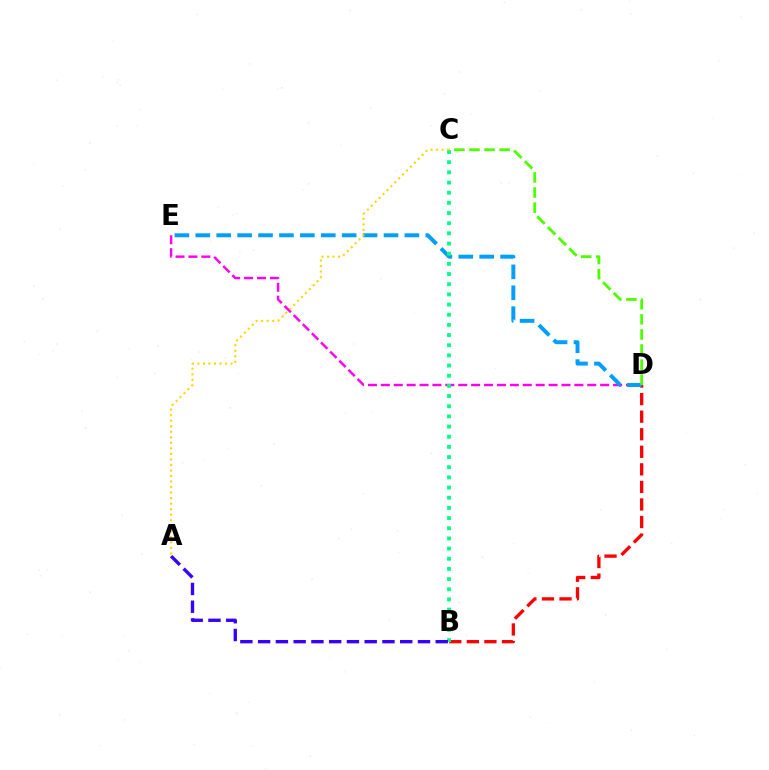{('B', 'D'): [{'color': '#ff0000', 'line_style': 'dashed', 'thickness': 2.39}], ('D', 'E'): [{'color': '#ff00ed', 'line_style': 'dashed', 'thickness': 1.75}, {'color': '#009eff', 'line_style': 'dashed', 'thickness': 2.84}], ('C', 'D'): [{'color': '#4fff00', 'line_style': 'dashed', 'thickness': 2.05}], ('B', 'C'): [{'color': '#00ff86', 'line_style': 'dotted', 'thickness': 2.76}], ('A', 'B'): [{'color': '#3700ff', 'line_style': 'dashed', 'thickness': 2.41}], ('A', 'C'): [{'color': '#ffd500', 'line_style': 'dotted', 'thickness': 1.5}]}